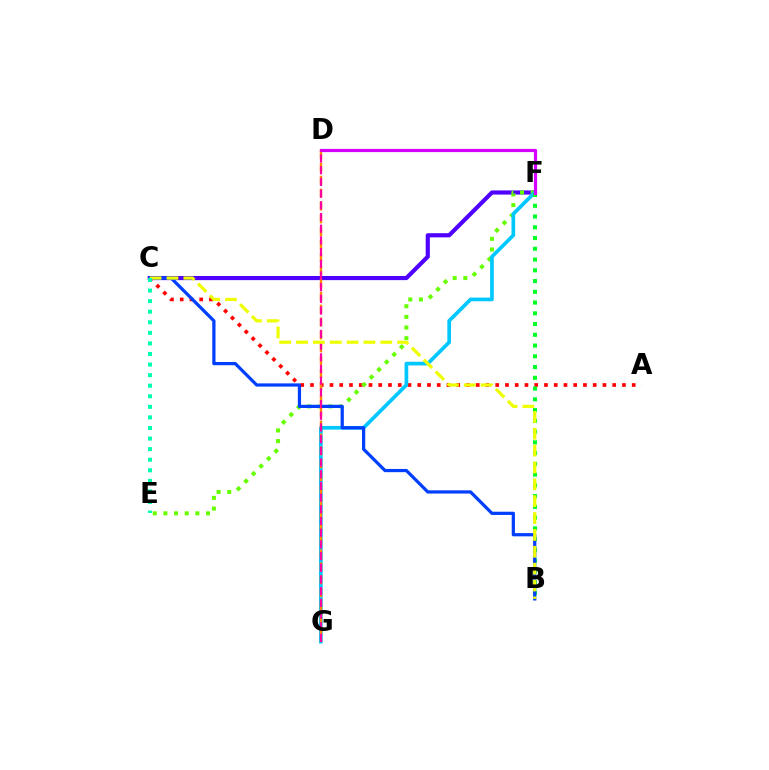{('C', 'F'): [{'color': '#4f00ff', 'line_style': 'solid', 'thickness': 2.99}], ('A', 'C'): [{'color': '#ff0000', 'line_style': 'dotted', 'thickness': 2.65}], ('E', 'F'): [{'color': '#66ff00', 'line_style': 'dotted', 'thickness': 2.9}], ('F', 'G'): [{'color': '#00c7ff', 'line_style': 'solid', 'thickness': 2.66}], ('B', 'F'): [{'color': '#00ff27', 'line_style': 'dotted', 'thickness': 2.92}], ('D', 'G'): [{'color': '#ff8800', 'line_style': 'dashed', 'thickness': 1.75}, {'color': '#ff00a0', 'line_style': 'dashed', 'thickness': 1.59}], ('D', 'F'): [{'color': '#d600ff', 'line_style': 'solid', 'thickness': 2.31}], ('B', 'C'): [{'color': '#003fff', 'line_style': 'solid', 'thickness': 2.32}, {'color': '#eeff00', 'line_style': 'dashed', 'thickness': 2.29}], ('C', 'E'): [{'color': '#00ffaf', 'line_style': 'dotted', 'thickness': 2.87}]}